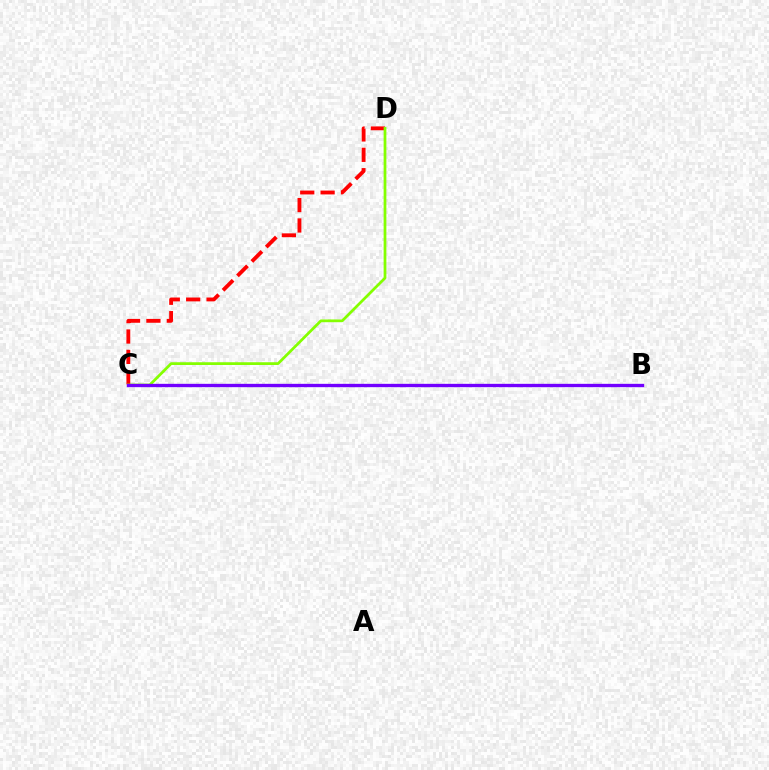{('B', 'C'): [{'color': '#00fff6', 'line_style': 'solid', 'thickness': 2.0}, {'color': '#7200ff', 'line_style': 'solid', 'thickness': 2.4}], ('C', 'D'): [{'color': '#ff0000', 'line_style': 'dashed', 'thickness': 2.77}, {'color': '#84ff00', 'line_style': 'solid', 'thickness': 1.98}]}